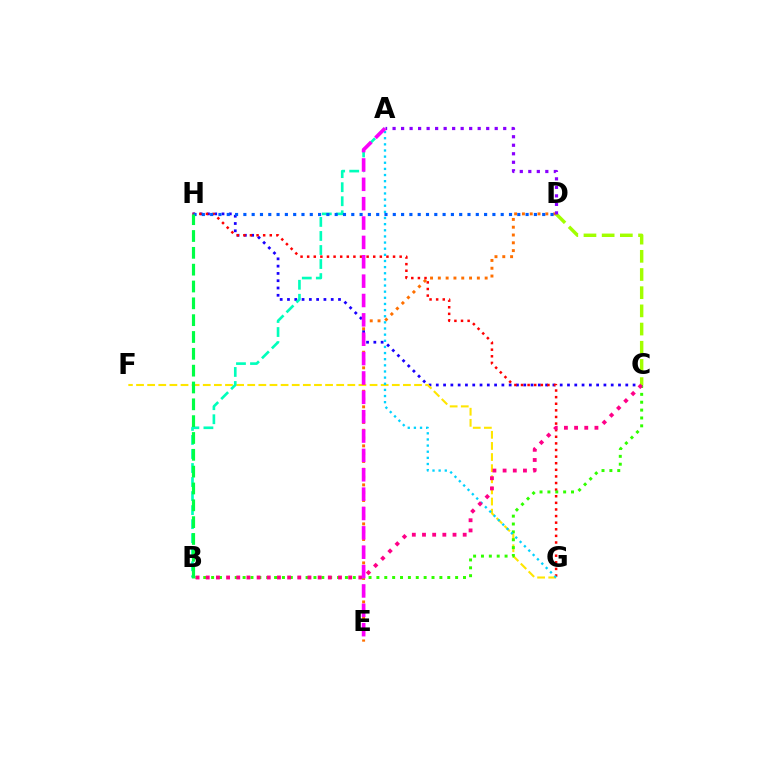{('C', 'H'): [{'color': '#1900ff', 'line_style': 'dotted', 'thickness': 1.98}], ('F', 'G'): [{'color': '#ffe600', 'line_style': 'dashed', 'thickness': 1.51}], ('D', 'E'): [{'color': '#ff7000', 'line_style': 'dotted', 'thickness': 2.12}], ('G', 'H'): [{'color': '#ff0000', 'line_style': 'dotted', 'thickness': 1.8}], ('A', 'B'): [{'color': '#00ffbb', 'line_style': 'dashed', 'thickness': 1.91}], ('C', 'D'): [{'color': '#a2ff00', 'line_style': 'dashed', 'thickness': 2.47}], ('B', 'C'): [{'color': '#31ff00', 'line_style': 'dotted', 'thickness': 2.14}, {'color': '#ff0088', 'line_style': 'dotted', 'thickness': 2.76}], ('D', 'H'): [{'color': '#005dff', 'line_style': 'dotted', 'thickness': 2.26}], ('A', 'D'): [{'color': '#8a00ff', 'line_style': 'dotted', 'thickness': 2.31}], ('A', 'G'): [{'color': '#00d3ff', 'line_style': 'dotted', 'thickness': 1.67}], ('A', 'E'): [{'color': '#fa00f9', 'line_style': 'dashed', 'thickness': 2.63}], ('B', 'H'): [{'color': '#00ff45', 'line_style': 'dashed', 'thickness': 2.29}]}